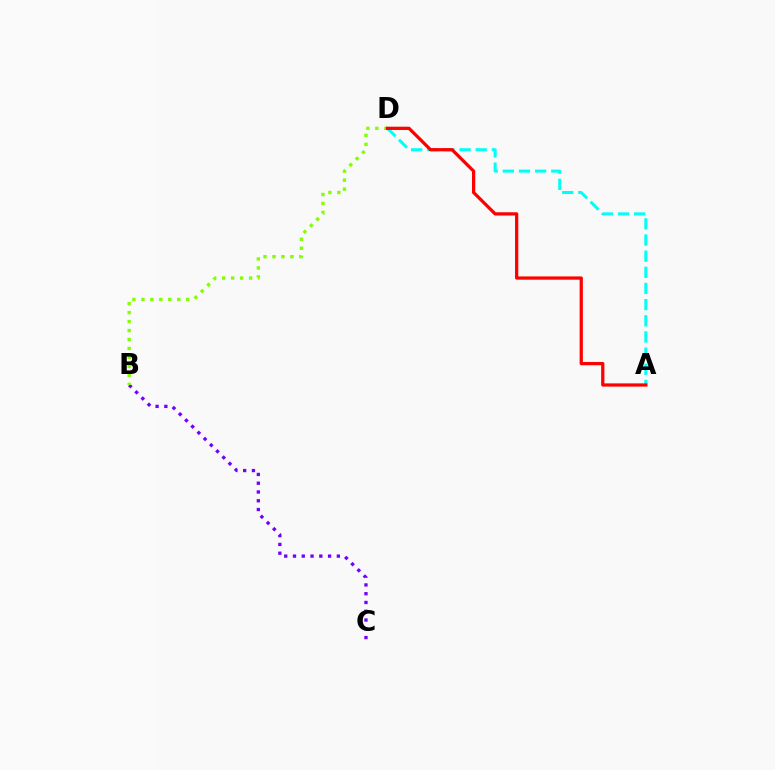{('B', 'C'): [{'color': '#7200ff', 'line_style': 'dotted', 'thickness': 2.38}], ('A', 'D'): [{'color': '#00fff6', 'line_style': 'dashed', 'thickness': 2.19}, {'color': '#ff0000', 'line_style': 'solid', 'thickness': 2.34}], ('B', 'D'): [{'color': '#84ff00', 'line_style': 'dotted', 'thickness': 2.43}]}